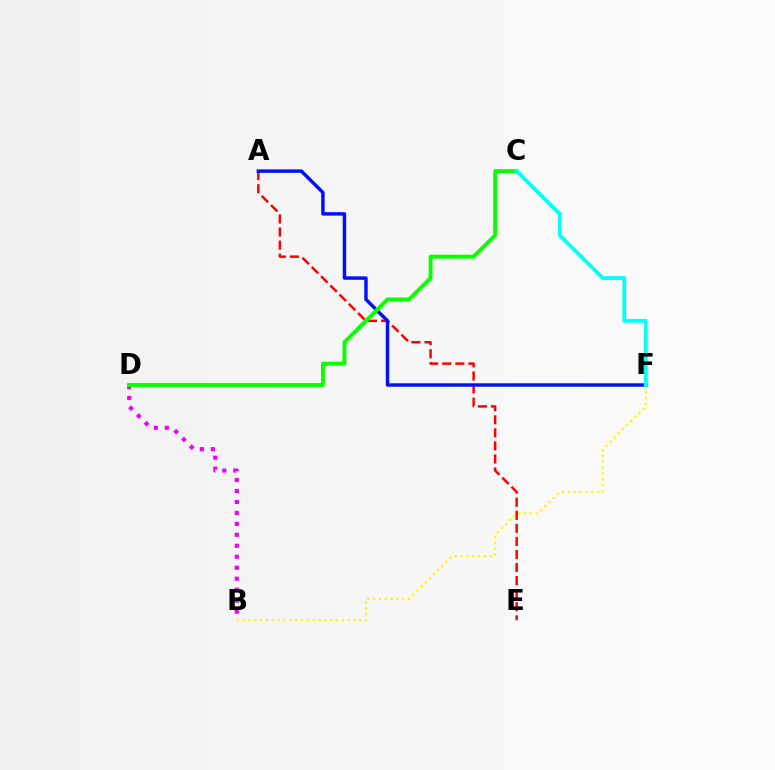{('A', 'E'): [{'color': '#ff0000', 'line_style': 'dashed', 'thickness': 1.77}], ('B', 'F'): [{'color': '#fcf500', 'line_style': 'dotted', 'thickness': 1.59}], ('A', 'F'): [{'color': '#0010ff', 'line_style': 'solid', 'thickness': 2.49}], ('B', 'D'): [{'color': '#ee00ff', 'line_style': 'dotted', 'thickness': 2.98}], ('C', 'D'): [{'color': '#08ff00', 'line_style': 'solid', 'thickness': 2.8}], ('C', 'F'): [{'color': '#00fff6', 'line_style': 'solid', 'thickness': 2.72}]}